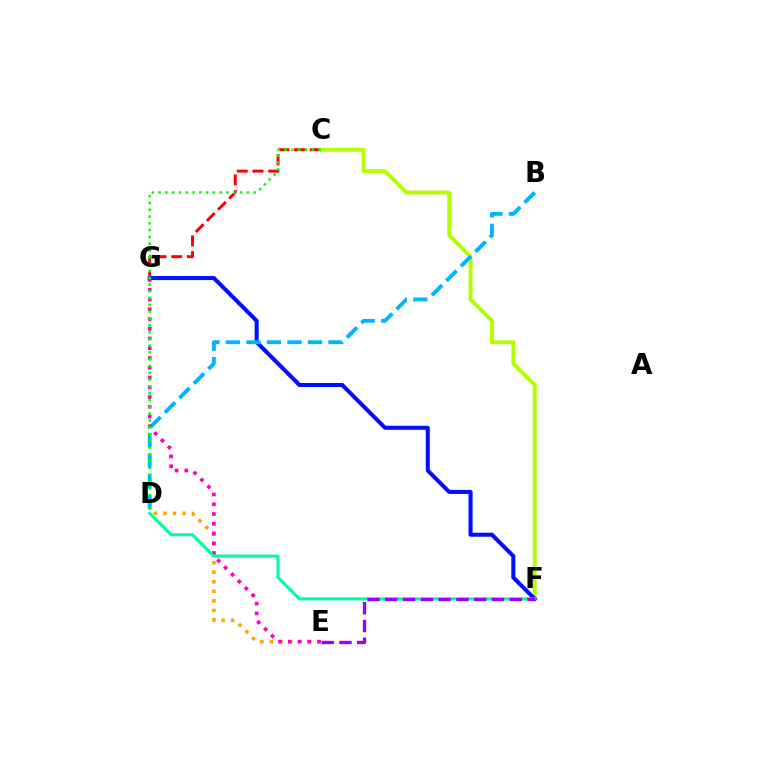{('C', 'G'): [{'color': '#ff0000', 'line_style': 'dashed', 'thickness': 2.14}], ('C', 'F'): [{'color': '#b3ff00', 'line_style': 'solid', 'thickness': 2.81}], ('F', 'G'): [{'color': '#0010ff', 'line_style': 'solid', 'thickness': 2.93}], ('D', 'E'): [{'color': '#ffa500', 'line_style': 'dotted', 'thickness': 2.59}], ('B', 'D'): [{'color': '#00b5ff', 'line_style': 'dashed', 'thickness': 2.79}], ('E', 'G'): [{'color': '#ff00bd', 'line_style': 'dotted', 'thickness': 2.65}], ('C', 'D'): [{'color': '#08ff00', 'line_style': 'dotted', 'thickness': 1.85}], ('D', 'F'): [{'color': '#00ff9d', 'line_style': 'solid', 'thickness': 2.22}], ('E', 'F'): [{'color': '#9b00ff', 'line_style': 'dashed', 'thickness': 2.41}]}